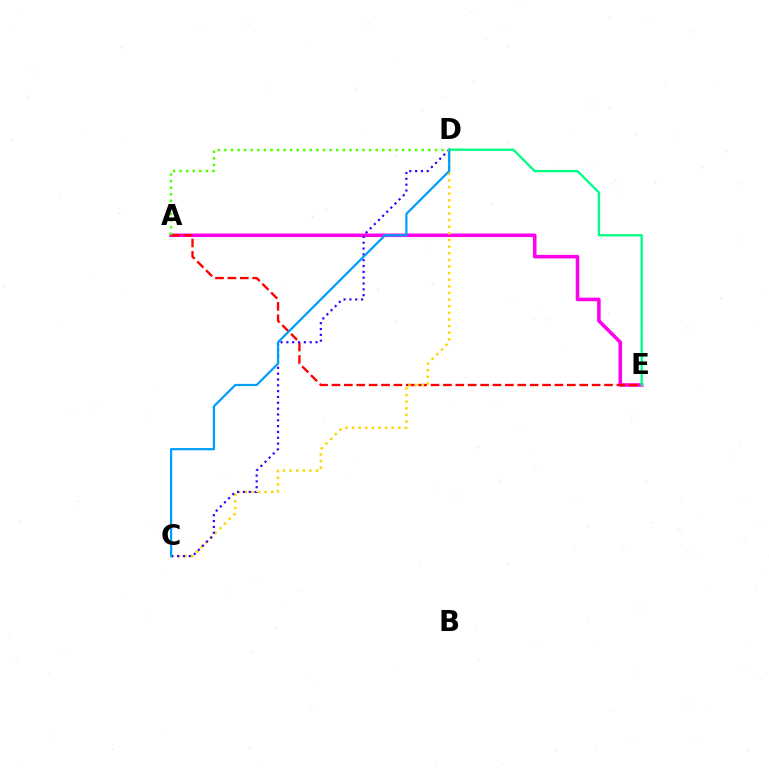{('A', 'E'): [{'color': '#ff00ed', 'line_style': 'solid', 'thickness': 2.56}, {'color': '#ff0000', 'line_style': 'dashed', 'thickness': 1.68}], ('D', 'E'): [{'color': '#00ff86', 'line_style': 'solid', 'thickness': 1.68}], ('C', 'D'): [{'color': '#ffd500', 'line_style': 'dotted', 'thickness': 1.8}, {'color': '#3700ff', 'line_style': 'dotted', 'thickness': 1.58}, {'color': '#009eff', 'line_style': 'solid', 'thickness': 1.61}], ('A', 'D'): [{'color': '#4fff00', 'line_style': 'dotted', 'thickness': 1.79}]}